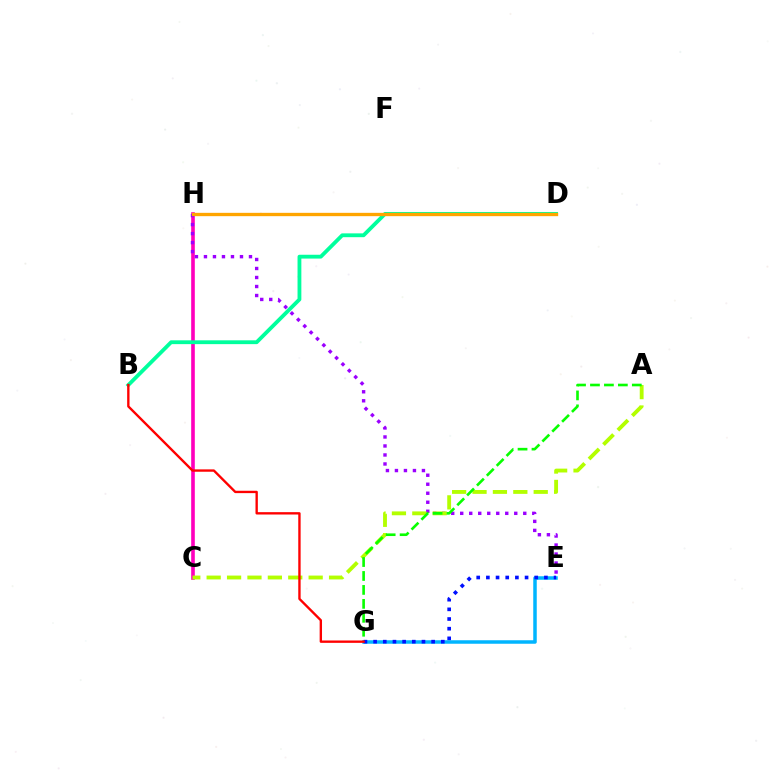{('C', 'H'): [{'color': '#ff00bd', 'line_style': 'solid', 'thickness': 2.61}], ('E', 'G'): [{'color': '#00b5ff', 'line_style': 'solid', 'thickness': 2.52}, {'color': '#0010ff', 'line_style': 'dotted', 'thickness': 2.63}], ('B', 'D'): [{'color': '#00ff9d', 'line_style': 'solid', 'thickness': 2.75}], ('E', 'H'): [{'color': '#9b00ff', 'line_style': 'dotted', 'thickness': 2.45}], ('A', 'C'): [{'color': '#b3ff00', 'line_style': 'dashed', 'thickness': 2.77}], ('A', 'G'): [{'color': '#08ff00', 'line_style': 'dashed', 'thickness': 1.89}], ('B', 'G'): [{'color': '#ff0000', 'line_style': 'solid', 'thickness': 1.7}], ('D', 'H'): [{'color': '#ffa500', 'line_style': 'solid', 'thickness': 2.4}]}